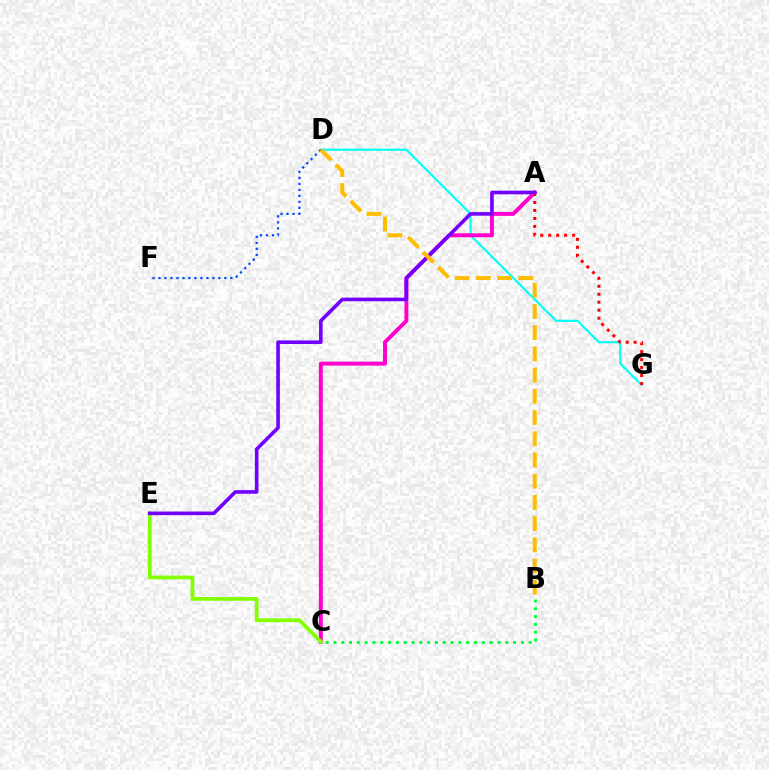{('D', 'G'): [{'color': '#00fff6', 'line_style': 'solid', 'thickness': 1.54}], ('A', 'C'): [{'color': '#ff00cf', 'line_style': 'solid', 'thickness': 2.83}], ('D', 'F'): [{'color': '#004bff', 'line_style': 'dotted', 'thickness': 1.63}], ('C', 'E'): [{'color': '#84ff00', 'line_style': 'solid', 'thickness': 2.72}], ('A', 'G'): [{'color': '#ff0000', 'line_style': 'dotted', 'thickness': 2.16}], ('B', 'C'): [{'color': '#00ff39', 'line_style': 'dotted', 'thickness': 2.12}], ('A', 'E'): [{'color': '#7200ff', 'line_style': 'solid', 'thickness': 2.6}], ('B', 'D'): [{'color': '#ffbd00', 'line_style': 'dashed', 'thickness': 2.88}]}